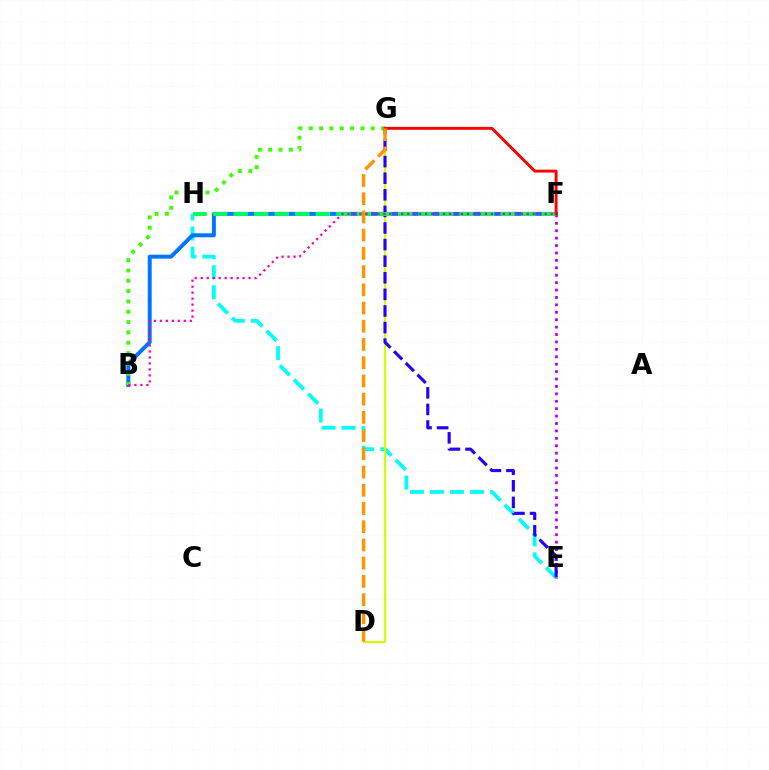{('E', 'H'): [{'color': '#00fff6', 'line_style': 'dashed', 'thickness': 2.72}], ('E', 'F'): [{'color': '#b900ff', 'line_style': 'dotted', 'thickness': 2.01}], ('D', 'G'): [{'color': '#d1ff00', 'line_style': 'solid', 'thickness': 1.52}, {'color': '#ff9400', 'line_style': 'dashed', 'thickness': 2.48}], ('B', 'F'): [{'color': '#0074ff', 'line_style': 'solid', 'thickness': 2.85}, {'color': '#ff00ac', 'line_style': 'dotted', 'thickness': 1.62}], ('B', 'G'): [{'color': '#3dff00', 'line_style': 'dotted', 'thickness': 2.81}], ('E', 'G'): [{'color': '#2500ff', 'line_style': 'dashed', 'thickness': 2.25}], ('F', 'H'): [{'color': '#00ff5c', 'line_style': 'dashed', 'thickness': 2.79}], ('F', 'G'): [{'color': '#ff0000', 'line_style': 'solid', 'thickness': 2.09}]}